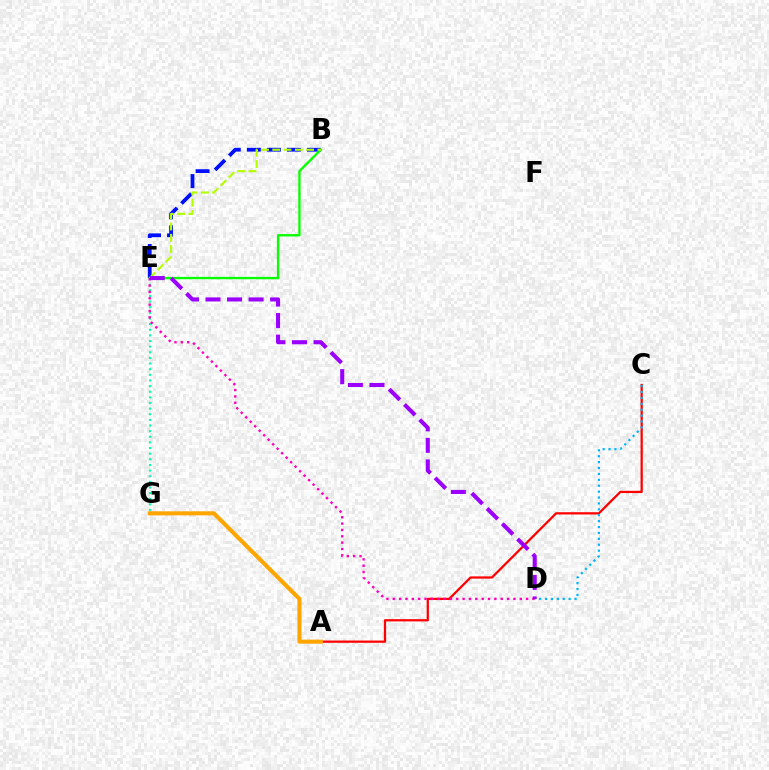{('B', 'E'): [{'color': '#0010ff', 'line_style': 'dashed', 'thickness': 2.72}, {'color': '#08ff00', 'line_style': 'solid', 'thickness': 1.69}, {'color': '#b3ff00', 'line_style': 'dashed', 'thickness': 1.53}], ('A', 'C'): [{'color': '#ff0000', 'line_style': 'solid', 'thickness': 1.62}], ('E', 'G'): [{'color': '#00ff9d', 'line_style': 'dotted', 'thickness': 1.53}], ('C', 'D'): [{'color': '#00b5ff', 'line_style': 'dotted', 'thickness': 1.6}], ('D', 'E'): [{'color': '#ff00bd', 'line_style': 'dotted', 'thickness': 1.73}, {'color': '#9b00ff', 'line_style': 'dashed', 'thickness': 2.93}], ('A', 'G'): [{'color': '#ffa500', 'line_style': 'solid', 'thickness': 2.94}]}